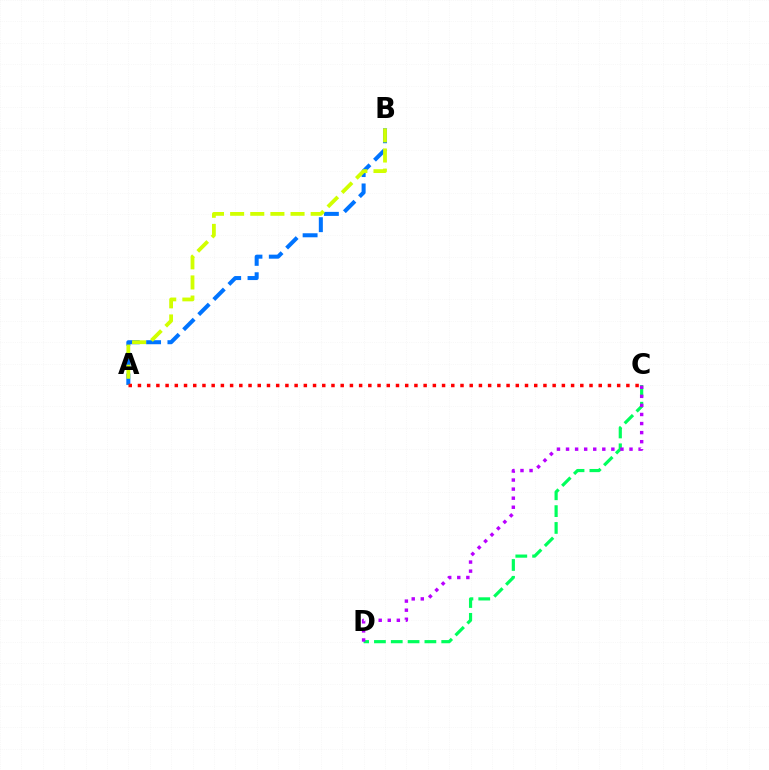{('C', 'D'): [{'color': '#00ff5c', 'line_style': 'dashed', 'thickness': 2.29}, {'color': '#b900ff', 'line_style': 'dotted', 'thickness': 2.46}], ('A', 'B'): [{'color': '#0074ff', 'line_style': 'dashed', 'thickness': 2.9}, {'color': '#d1ff00', 'line_style': 'dashed', 'thickness': 2.74}], ('A', 'C'): [{'color': '#ff0000', 'line_style': 'dotted', 'thickness': 2.5}]}